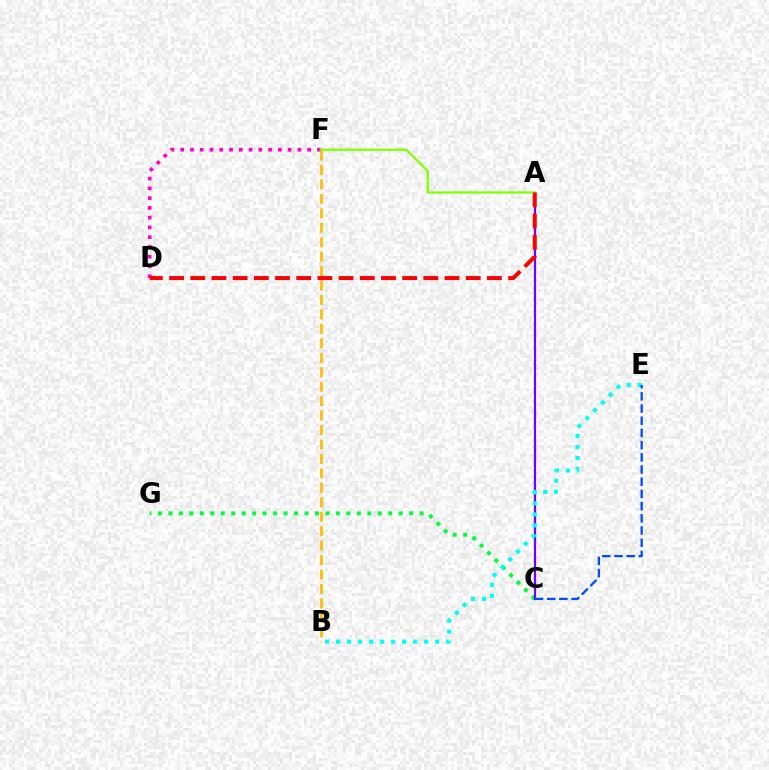{('C', 'G'): [{'color': '#00ff39', 'line_style': 'dotted', 'thickness': 2.84}], ('A', 'C'): [{'color': '#7200ff', 'line_style': 'solid', 'thickness': 1.59}], ('D', 'F'): [{'color': '#ff00cf', 'line_style': 'dotted', 'thickness': 2.65}], ('B', 'E'): [{'color': '#00fff6', 'line_style': 'dotted', 'thickness': 2.99}], ('B', 'F'): [{'color': '#ffbd00', 'line_style': 'dashed', 'thickness': 1.96}], ('C', 'E'): [{'color': '#004bff', 'line_style': 'dashed', 'thickness': 1.66}], ('A', 'F'): [{'color': '#84ff00', 'line_style': 'solid', 'thickness': 1.63}], ('A', 'D'): [{'color': '#ff0000', 'line_style': 'dashed', 'thickness': 2.88}]}